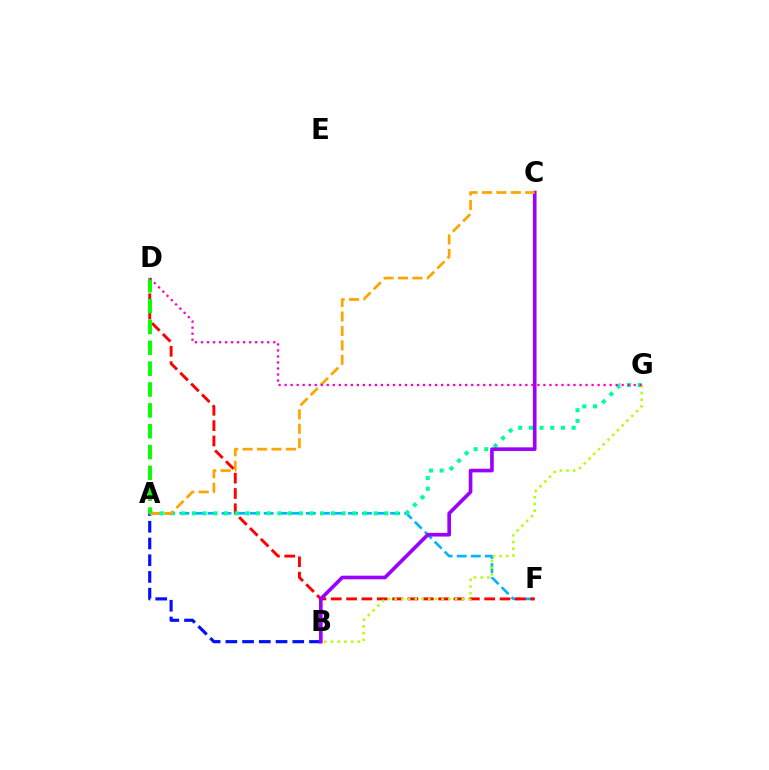{('A', 'F'): [{'color': '#00b5ff', 'line_style': 'dashed', 'thickness': 1.91}], ('A', 'B'): [{'color': '#0010ff', 'line_style': 'dashed', 'thickness': 2.27}], ('D', 'F'): [{'color': '#ff0000', 'line_style': 'dashed', 'thickness': 2.08}], ('A', 'G'): [{'color': '#00ff9d', 'line_style': 'dotted', 'thickness': 2.91}], ('B', 'G'): [{'color': '#b3ff00', 'line_style': 'dotted', 'thickness': 1.82}], ('B', 'C'): [{'color': '#9b00ff', 'line_style': 'solid', 'thickness': 2.62}], ('A', 'C'): [{'color': '#ffa500', 'line_style': 'dashed', 'thickness': 1.96}], ('A', 'D'): [{'color': '#08ff00', 'line_style': 'dashed', 'thickness': 2.83}], ('D', 'G'): [{'color': '#ff00bd', 'line_style': 'dotted', 'thickness': 1.64}]}